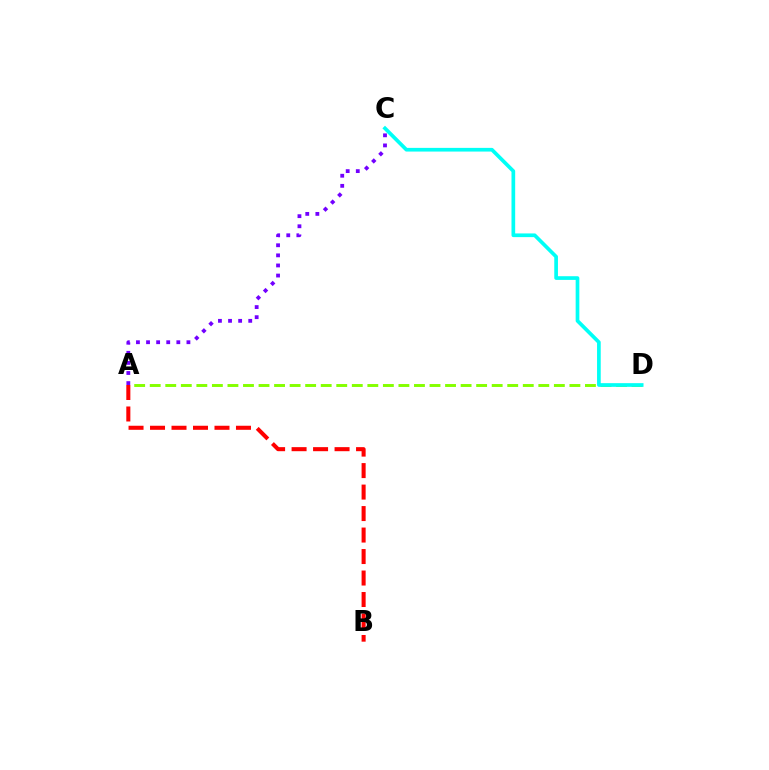{('A', 'D'): [{'color': '#84ff00', 'line_style': 'dashed', 'thickness': 2.11}], ('A', 'B'): [{'color': '#ff0000', 'line_style': 'dashed', 'thickness': 2.92}], ('A', 'C'): [{'color': '#7200ff', 'line_style': 'dotted', 'thickness': 2.74}], ('C', 'D'): [{'color': '#00fff6', 'line_style': 'solid', 'thickness': 2.65}]}